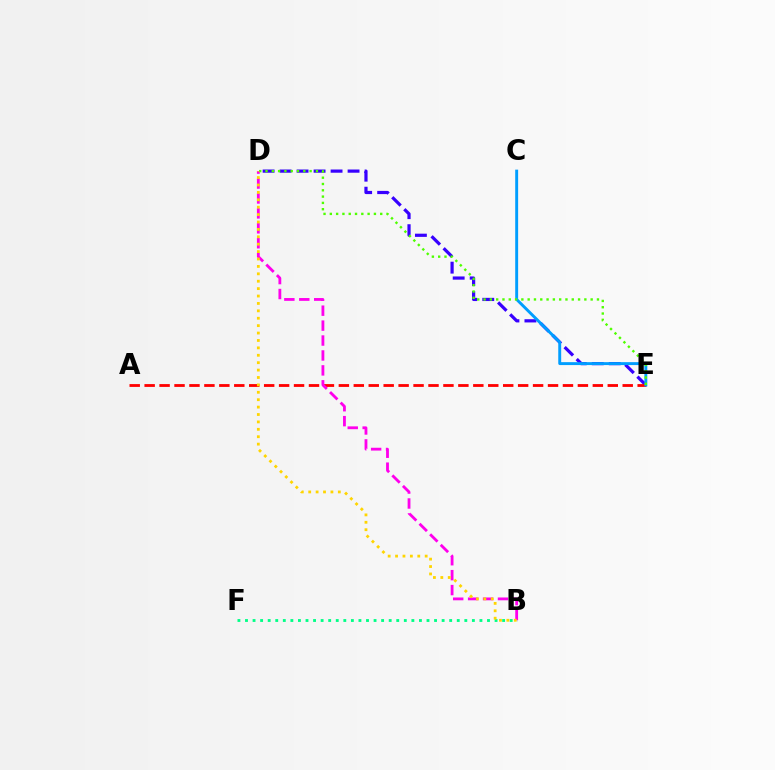{('D', 'E'): [{'color': '#3700ff', 'line_style': 'dashed', 'thickness': 2.31}, {'color': '#4fff00', 'line_style': 'dotted', 'thickness': 1.71}], ('B', 'F'): [{'color': '#00ff86', 'line_style': 'dotted', 'thickness': 2.05}], ('A', 'E'): [{'color': '#ff0000', 'line_style': 'dashed', 'thickness': 2.03}], ('B', 'D'): [{'color': '#ff00ed', 'line_style': 'dashed', 'thickness': 2.03}, {'color': '#ffd500', 'line_style': 'dotted', 'thickness': 2.01}], ('C', 'E'): [{'color': '#009eff', 'line_style': 'solid', 'thickness': 2.1}]}